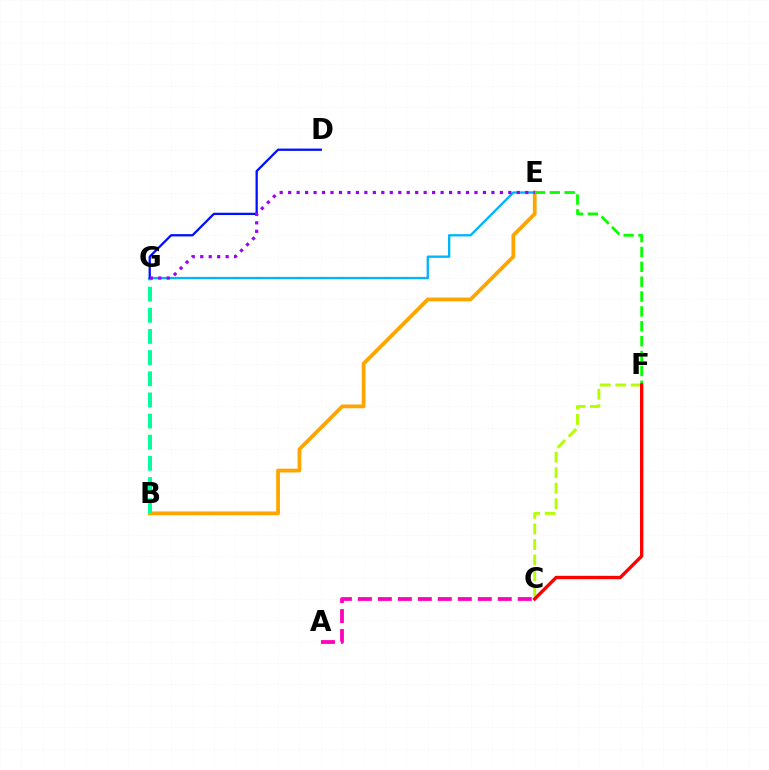{('B', 'E'): [{'color': '#ffa500', 'line_style': 'solid', 'thickness': 2.73}], ('B', 'G'): [{'color': '#00ff9d', 'line_style': 'dashed', 'thickness': 2.87}], ('E', 'G'): [{'color': '#00b5ff', 'line_style': 'solid', 'thickness': 1.68}, {'color': '#9b00ff', 'line_style': 'dotted', 'thickness': 2.3}], ('D', 'G'): [{'color': '#0010ff', 'line_style': 'solid', 'thickness': 1.64}], ('C', 'F'): [{'color': '#b3ff00', 'line_style': 'dashed', 'thickness': 2.11}, {'color': '#ff0000', 'line_style': 'solid', 'thickness': 2.42}], ('A', 'C'): [{'color': '#ff00bd', 'line_style': 'dashed', 'thickness': 2.71}], ('E', 'F'): [{'color': '#08ff00', 'line_style': 'dashed', 'thickness': 2.02}]}